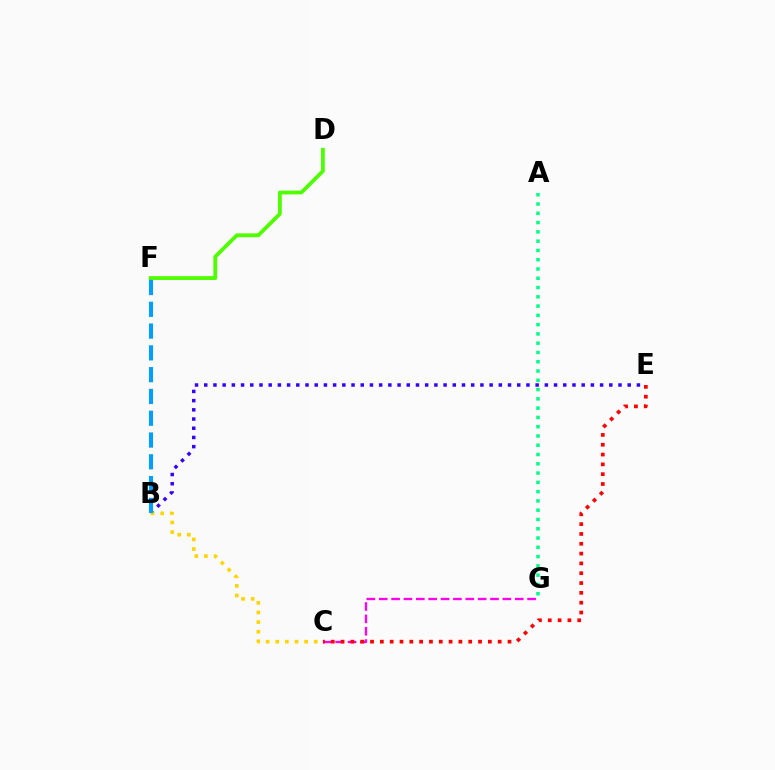{('C', 'G'): [{'color': '#ff00ed', 'line_style': 'dashed', 'thickness': 1.68}], ('B', 'E'): [{'color': '#3700ff', 'line_style': 'dotted', 'thickness': 2.5}], ('C', 'E'): [{'color': '#ff0000', 'line_style': 'dotted', 'thickness': 2.67}], ('A', 'G'): [{'color': '#00ff86', 'line_style': 'dotted', 'thickness': 2.52}], ('B', 'C'): [{'color': '#ffd500', 'line_style': 'dotted', 'thickness': 2.61}], ('D', 'F'): [{'color': '#4fff00', 'line_style': 'solid', 'thickness': 2.75}], ('B', 'F'): [{'color': '#009eff', 'line_style': 'dashed', 'thickness': 2.96}]}